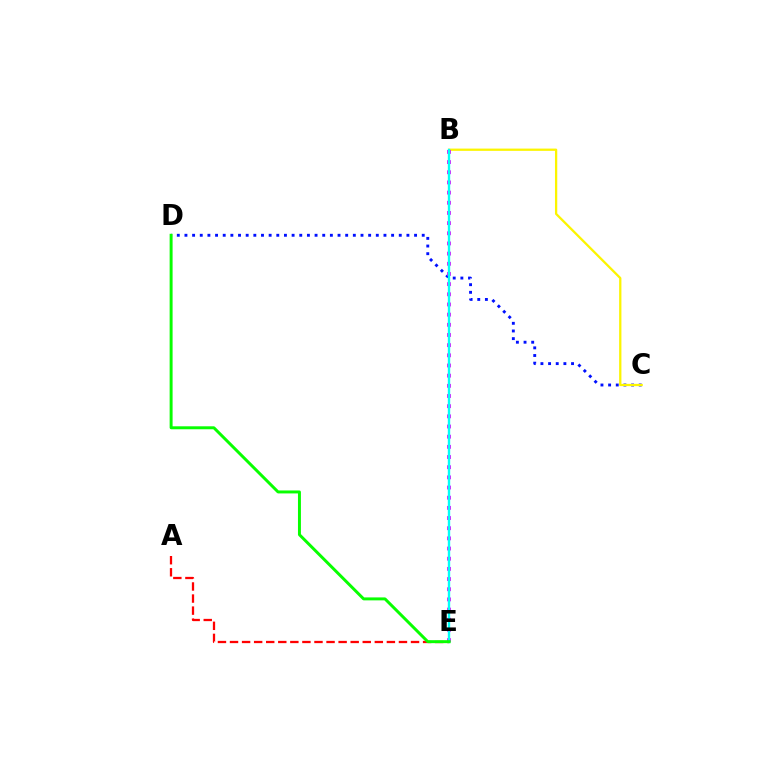{('C', 'D'): [{'color': '#0010ff', 'line_style': 'dotted', 'thickness': 2.08}], ('B', 'C'): [{'color': '#fcf500', 'line_style': 'solid', 'thickness': 1.64}], ('B', 'E'): [{'color': '#ee00ff', 'line_style': 'dotted', 'thickness': 2.76}, {'color': '#00fff6', 'line_style': 'solid', 'thickness': 1.71}], ('A', 'E'): [{'color': '#ff0000', 'line_style': 'dashed', 'thickness': 1.64}], ('D', 'E'): [{'color': '#08ff00', 'line_style': 'solid', 'thickness': 2.13}]}